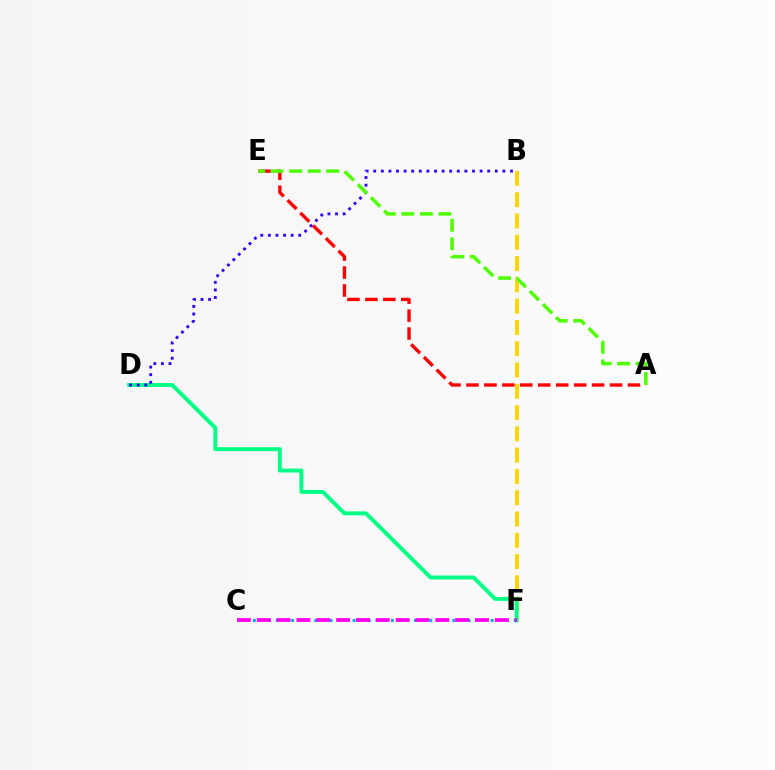{('B', 'F'): [{'color': '#ffd500', 'line_style': 'dashed', 'thickness': 2.89}], ('A', 'E'): [{'color': '#ff0000', 'line_style': 'dashed', 'thickness': 2.44}, {'color': '#4fff00', 'line_style': 'dashed', 'thickness': 2.52}], ('D', 'F'): [{'color': '#00ff86', 'line_style': 'solid', 'thickness': 2.83}], ('C', 'F'): [{'color': '#009eff', 'line_style': 'dotted', 'thickness': 2.09}, {'color': '#ff00ed', 'line_style': 'dashed', 'thickness': 2.7}], ('B', 'D'): [{'color': '#3700ff', 'line_style': 'dotted', 'thickness': 2.06}]}